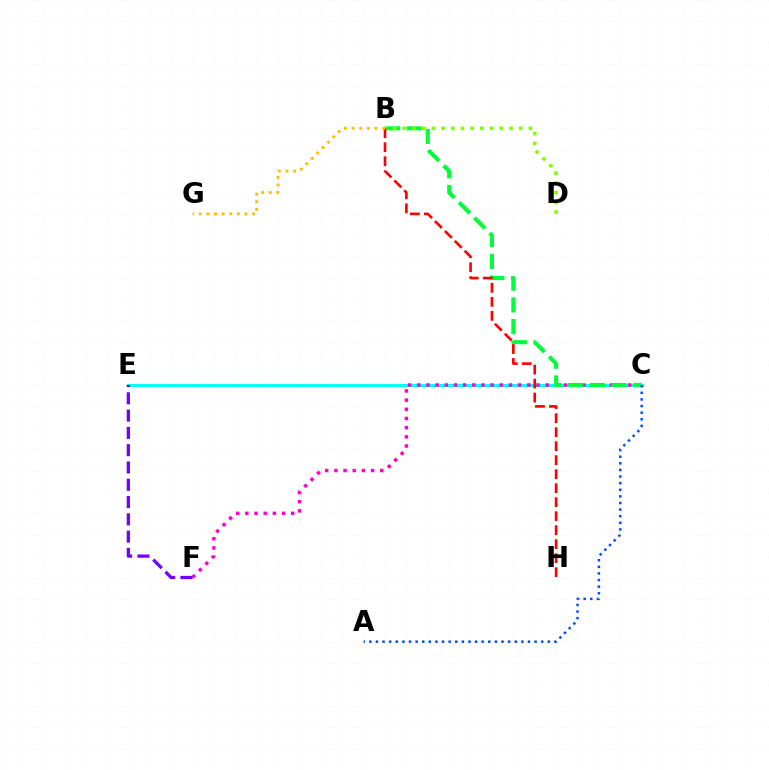{('C', 'E'): [{'color': '#00fff6', 'line_style': 'solid', 'thickness': 2.24}], ('C', 'F'): [{'color': '#ff00cf', 'line_style': 'dotted', 'thickness': 2.49}], ('E', 'F'): [{'color': '#7200ff', 'line_style': 'dashed', 'thickness': 2.35}], ('B', 'C'): [{'color': '#00ff39', 'line_style': 'dashed', 'thickness': 2.94}], ('B', 'D'): [{'color': '#84ff00', 'line_style': 'dotted', 'thickness': 2.63}], ('B', 'H'): [{'color': '#ff0000', 'line_style': 'dashed', 'thickness': 1.9}], ('A', 'C'): [{'color': '#004bff', 'line_style': 'dotted', 'thickness': 1.8}], ('B', 'G'): [{'color': '#ffbd00', 'line_style': 'dotted', 'thickness': 2.07}]}